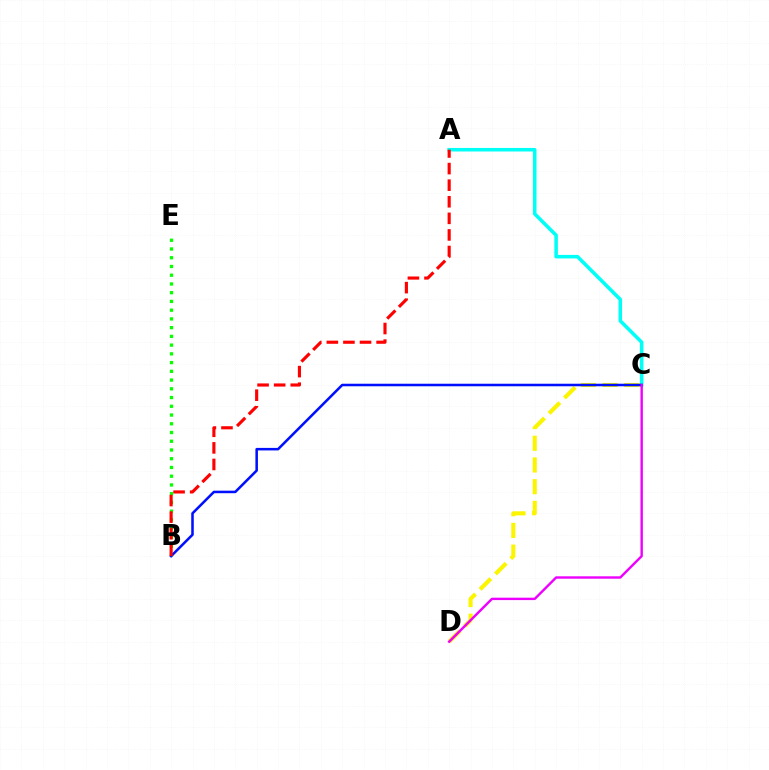{('B', 'E'): [{'color': '#08ff00', 'line_style': 'dotted', 'thickness': 2.37}], ('A', 'C'): [{'color': '#00fff6', 'line_style': 'solid', 'thickness': 2.55}], ('C', 'D'): [{'color': '#fcf500', 'line_style': 'dashed', 'thickness': 2.95}, {'color': '#ee00ff', 'line_style': 'solid', 'thickness': 1.73}], ('B', 'C'): [{'color': '#0010ff', 'line_style': 'solid', 'thickness': 1.83}], ('A', 'B'): [{'color': '#ff0000', 'line_style': 'dashed', 'thickness': 2.25}]}